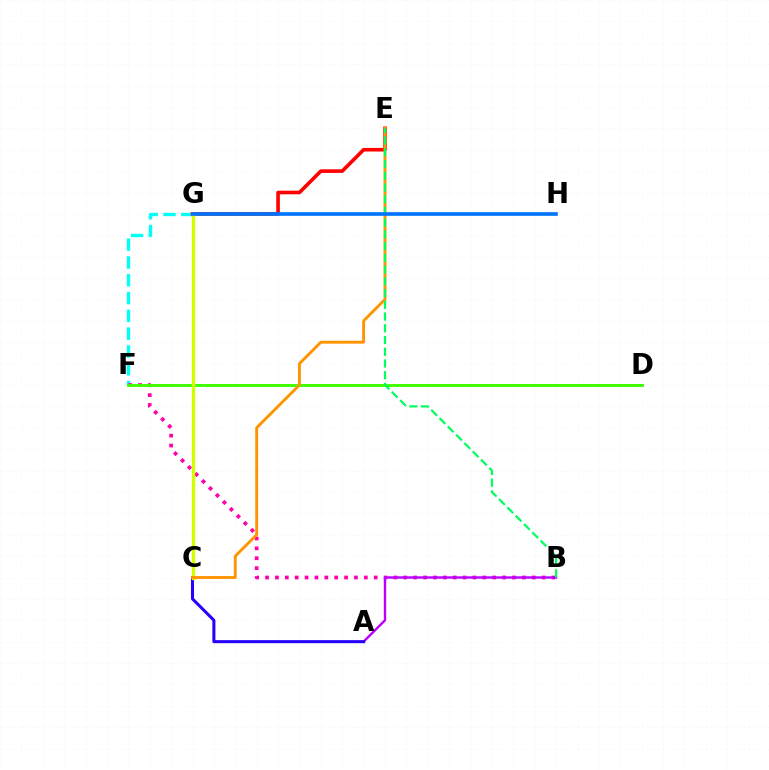{('F', 'G'): [{'color': '#00fff6', 'line_style': 'dashed', 'thickness': 2.42}], ('E', 'G'): [{'color': '#ff0000', 'line_style': 'solid', 'thickness': 2.6}], ('B', 'F'): [{'color': '#ff00ac', 'line_style': 'dotted', 'thickness': 2.68}], ('A', 'B'): [{'color': '#b900ff', 'line_style': 'solid', 'thickness': 1.73}], ('A', 'C'): [{'color': '#2500ff', 'line_style': 'solid', 'thickness': 2.18}], ('D', 'F'): [{'color': '#3dff00', 'line_style': 'solid', 'thickness': 2.09}], ('C', 'G'): [{'color': '#d1ff00', 'line_style': 'solid', 'thickness': 2.4}], ('C', 'E'): [{'color': '#ff9400', 'line_style': 'solid', 'thickness': 2.07}], ('B', 'E'): [{'color': '#00ff5c', 'line_style': 'dashed', 'thickness': 1.59}], ('G', 'H'): [{'color': '#0074ff', 'line_style': 'solid', 'thickness': 2.62}]}